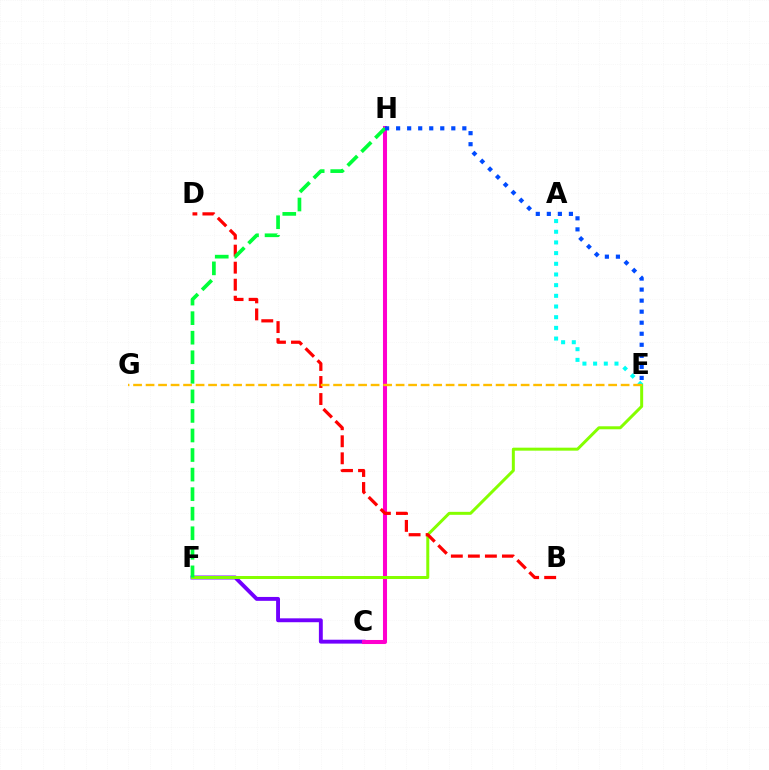{('C', 'F'): [{'color': '#7200ff', 'line_style': 'solid', 'thickness': 2.8}], ('C', 'H'): [{'color': '#ff00cf', 'line_style': 'solid', 'thickness': 2.92}], ('E', 'F'): [{'color': '#84ff00', 'line_style': 'solid', 'thickness': 2.15}], ('B', 'D'): [{'color': '#ff0000', 'line_style': 'dashed', 'thickness': 2.31}], ('F', 'H'): [{'color': '#00ff39', 'line_style': 'dashed', 'thickness': 2.66}], ('A', 'E'): [{'color': '#00fff6', 'line_style': 'dotted', 'thickness': 2.9}], ('E', 'H'): [{'color': '#004bff', 'line_style': 'dotted', 'thickness': 3.0}], ('E', 'G'): [{'color': '#ffbd00', 'line_style': 'dashed', 'thickness': 1.7}]}